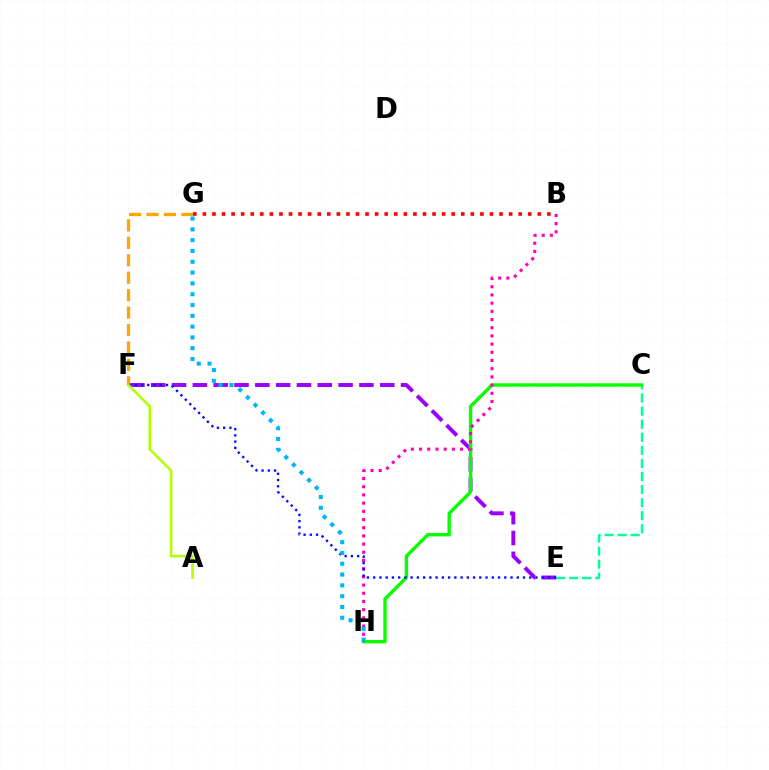{('C', 'E'): [{'color': '#00ff9d', 'line_style': 'dashed', 'thickness': 1.78}], ('F', 'G'): [{'color': '#ffa500', 'line_style': 'dashed', 'thickness': 2.37}], ('E', 'F'): [{'color': '#9b00ff', 'line_style': 'dashed', 'thickness': 2.83}, {'color': '#0010ff', 'line_style': 'dotted', 'thickness': 1.7}], ('C', 'H'): [{'color': '#08ff00', 'line_style': 'solid', 'thickness': 2.44}], ('B', 'H'): [{'color': '#ff00bd', 'line_style': 'dotted', 'thickness': 2.23}], ('B', 'G'): [{'color': '#ff0000', 'line_style': 'dotted', 'thickness': 2.6}], ('G', 'H'): [{'color': '#00b5ff', 'line_style': 'dotted', 'thickness': 2.94}], ('A', 'F'): [{'color': '#b3ff00', 'line_style': 'solid', 'thickness': 1.85}]}